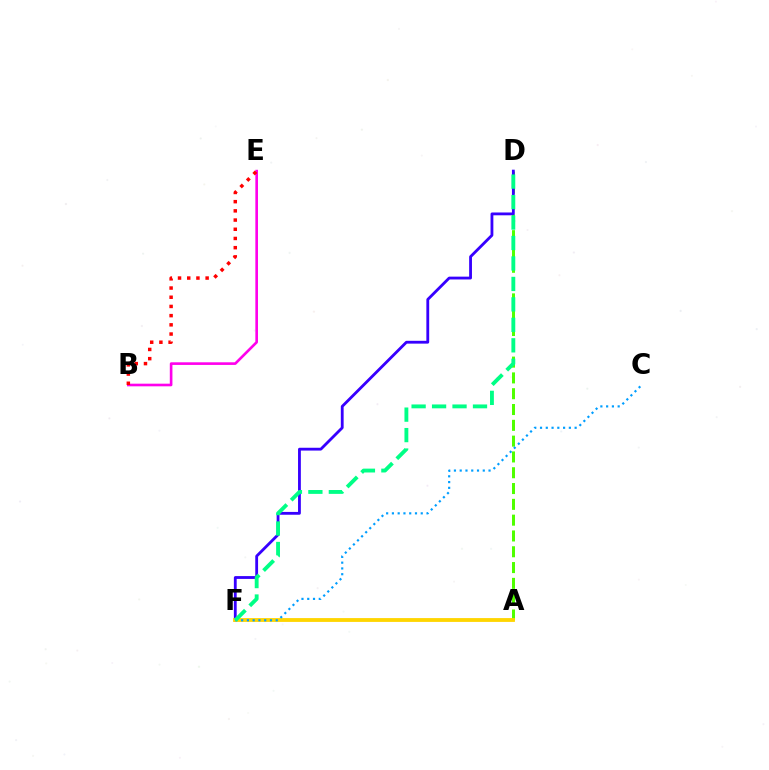{('A', 'D'): [{'color': '#4fff00', 'line_style': 'dashed', 'thickness': 2.15}], ('D', 'F'): [{'color': '#3700ff', 'line_style': 'solid', 'thickness': 2.03}, {'color': '#00ff86', 'line_style': 'dashed', 'thickness': 2.78}], ('B', 'E'): [{'color': '#ff00ed', 'line_style': 'solid', 'thickness': 1.9}, {'color': '#ff0000', 'line_style': 'dotted', 'thickness': 2.5}], ('A', 'F'): [{'color': '#ffd500', 'line_style': 'solid', 'thickness': 2.75}], ('C', 'F'): [{'color': '#009eff', 'line_style': 'dotted', 'thickness': 1.57}]}